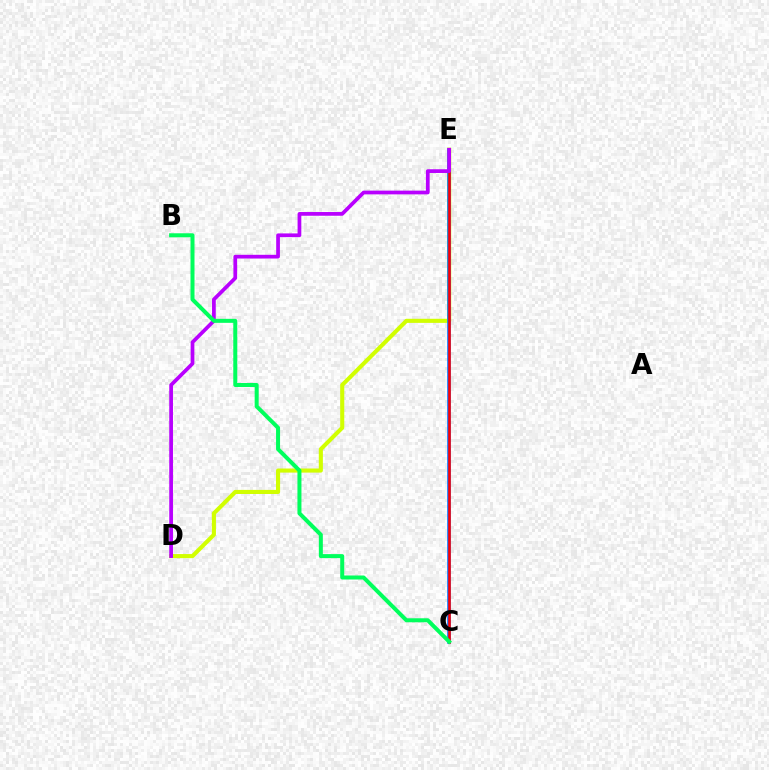{('D', 'E'): [{'color': '#d1ff00', 'line_style': 'solid', 'thickness': 2.94}, {'color': '#b900ff', 'line_style': 'solid', 'thickness': 2.68}], ('C', 'E'): [{'color': '#0074ff', 'line_style': 'solid', 'thickness': 2.56}, {'color': '#ff0000', 'line_style': 'solid', 'thickness': 1.83}], ('B', 'C'): [{'color': '#00ff5c', 'line_style': 'solid', 'thickness': 2.88}]}